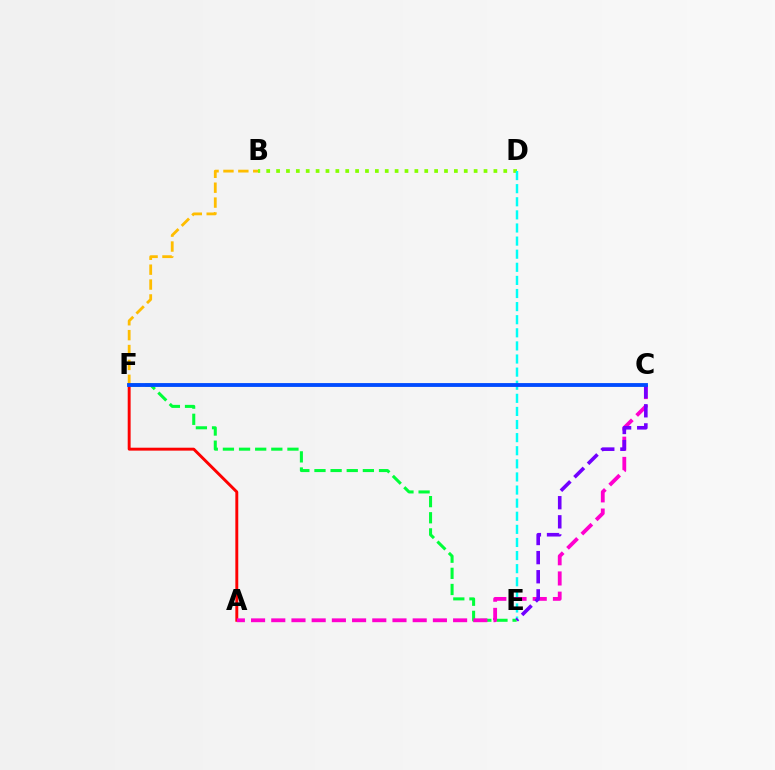{('E', 'F'): [{'color': '#00ff39', 'line_style': 'dashed', 'thickness': 2.19}], ('B', 'F'): [{'color': '#ffbd00', 'line_style': 'dashed', 'thickness': 2.02}], ('B', 'D'): [{'color': '#84ff00', 'line_style': 'dotted', 'thickness': 2.68}], ('D', 'E'): [{'color': '#00fff6', 'line_style': 'dashed', 'thickness': 1.78}], ('A', 'F'): [{'color': '#ff0000', 'line_style': 'solid', 'thickness': 2.1}], ('A', 'C'): [{'color': '#ff00cf', 'line_style': 'dashed', 'thickness': 2.74}], ('C', 'E'): [{'color': '#7200ff', 'line_style': 'dashed', 'thickness': 2.6}], ('C', 'F'): [{'color': '#004bff', 'line_style': 'solid', 'thickness': 2.76}]}